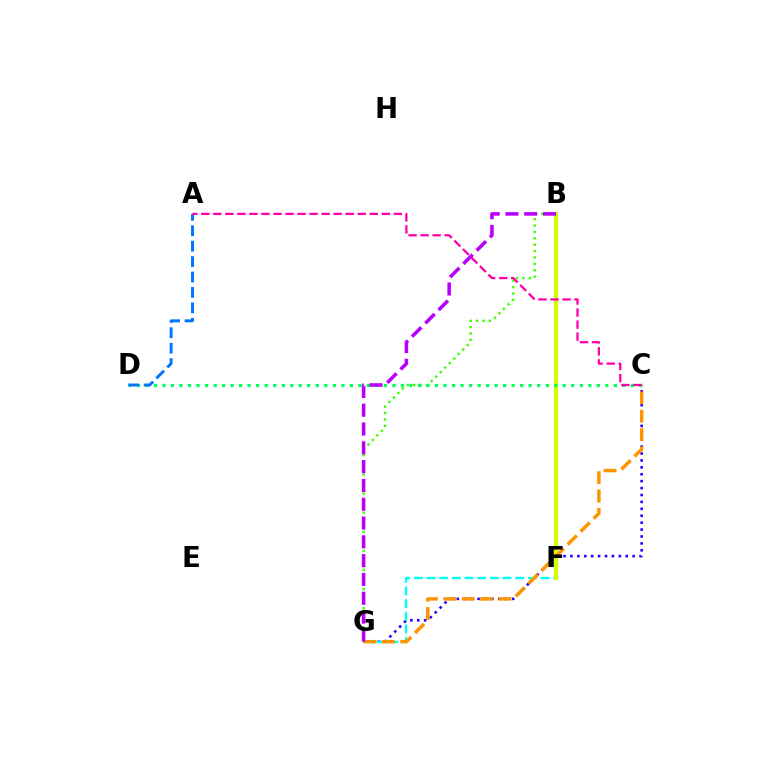{('B', 'F'): [{'color': '#ff0000', 'line_style': 'dotted', 'thickness': 2.93}, {'color': '#d1ff00', 'line_style': 'solid', 'thickness': 2.98}], ('B', 'G'): [{'color': '#3dff00', 'line_style': 'dotted', 'thickness': 1.73}, {'color': '#b900ff', 'line_style': 'dashed', 'thickness': 2.55}], ('C', 'G'): [{'color': '#2500ff', 'line_style': 'dotted', 'thickness': 1.88}, {'color': '#ff9400', 'line_style': 'dashed', 'thickness': 2.49}], ('F', 'G'): [{'color': '#00fff6', 'line_style': 'dashed', 'thickness': 1.72}], ('C', 'D'): [{'color': '#00ff5c', 'line_style': 'dotted', 'thickness': 2.31}], ('A', 'D'): [{'color': '#0074ff', 'line_style': 'dashed', 'thickness': 2.1}], ('A', 'C'): [{'color': '#ff00ac', 'line_style': 'dashed', 'thickness': 1.64}]}